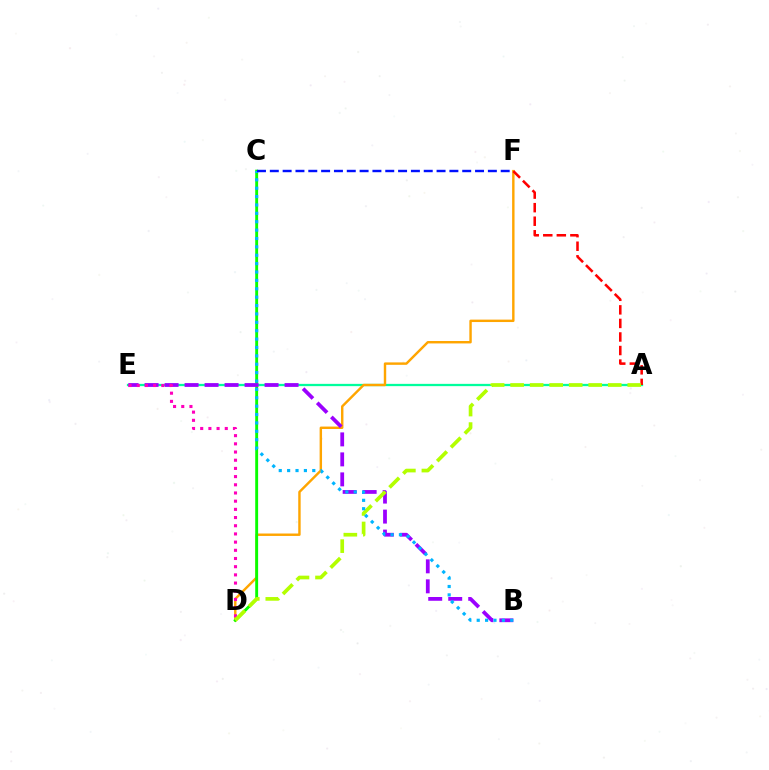{('A', 'E'): [{'color': '#00ff9d', 'line_style': 'solid', 'thickness': 1.64}], ('D', 'F'): [{'color': '#ffa500', 'line_style': 'solid', 'thickness': 1.74}], ('C', 'D'): [{'color': '#08ff00', 'line_style': 'solid', 'thickness': 2.08}], ('B', 'E'): [{'color': '#9b00ff', 'line_style': 'dashed', 'thickness': 2.72}], ('D', 'E'): [{'color': '#ff00bd', 'line_style': 'dotted', 'thickness': 2.23}], ('A', 'F'): [{'color': '#ff0000', 'line_style': 'dashed', 'thickness': 1.84}], ('A', 'D'): [{'color': '#b3ff00', 'line_style': 'dashed', 'thickness': 2.65}], ('B', 'C'): [{'color': '#00b5ff', 'line_style': 'dotted', 'thickness': 2.28}], ('C', 'F'): [{'color': '#0010ff', 'line_style': 'dashed', 'thickness': 1.74}]}